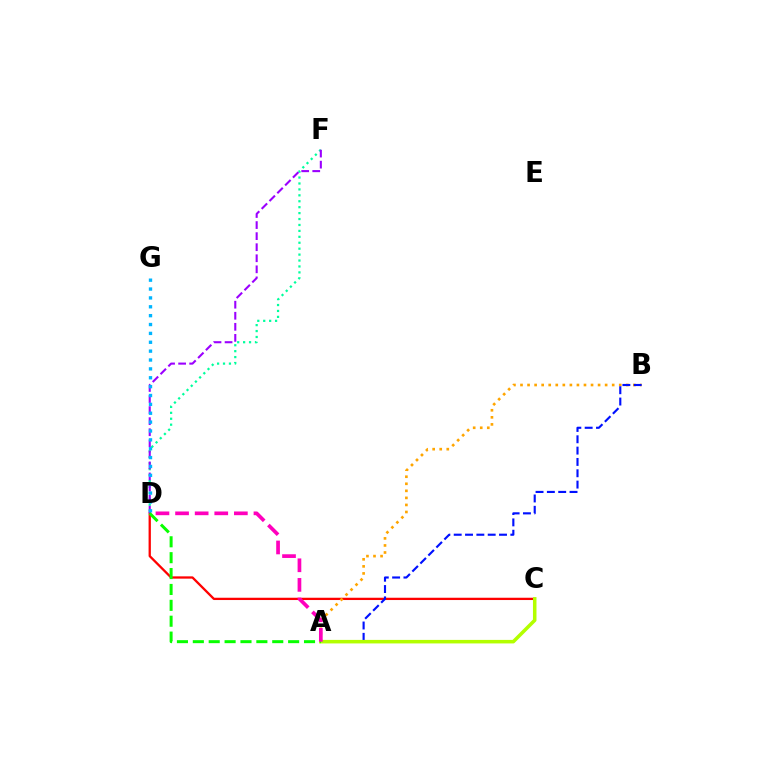{('D', 'F'): [{'color': '#00ff9d', 'line_style': 'dotted', 'thickness': 1.61}, {'color': '#9b00ff', 'line_style': 'dashed', 'thickness': 1.5}], ('C', 'D'): [{'color': '#ff0000', 'line_style': 'solid', 'thickness': 1.65}], ('A', 'B'): [{'color': '#ffa500', 'line_style': 'dotted', 'thickness': 1.92}, {'color': '#0010ff', 'line_style': 'dashed', 'thickness': 1.54}], ('A', 'C'): [{'color': '#b3ff00', 'line_style': 'solid', 'thickness': 2.54}], ('D', 'G'): [{'color': '#00b5ff', 'line_style': 'dotted', 'thickness': 2.41}], ('A', 'D'): [{'color': '#08ff00', 'line_style': 'dashed', 'thickness': 2.16}, {'color': '#ff00bd', 'line_style': 'dashed', 'thickness': 2.66}]}